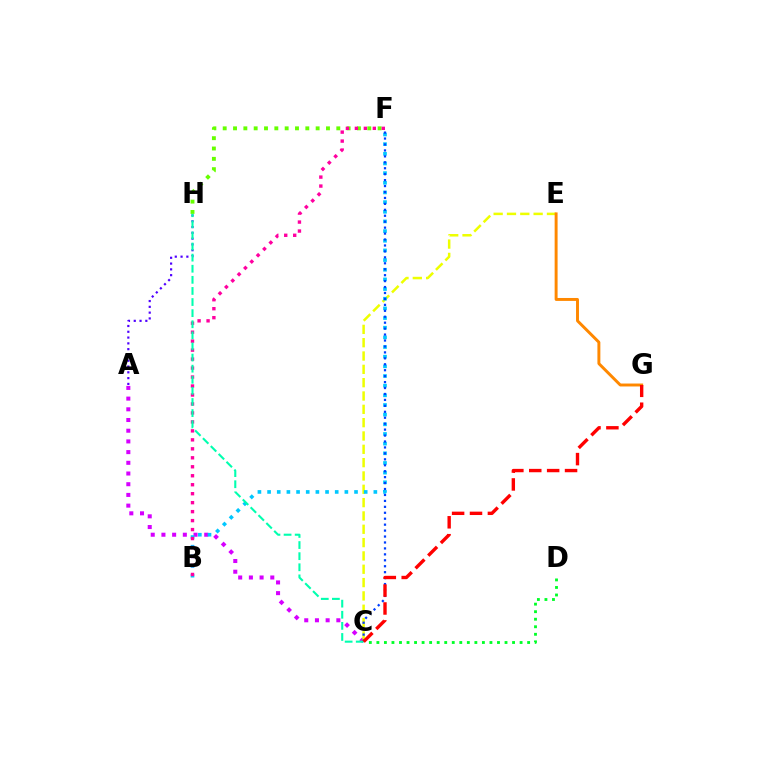{('A', 'C'): [{'color': '#d600ff', 'line_style': 'dotted', 'thickness': 2.91}], ('F', 'H'): [{'color': '#66ff00', 'line_style': 'dotted', 'thickness': 2.81}], ('C', 'D'): [{'color': '#00ff27', 'line_style': 'dotted', 'thickness': 2.05}], ('C', 'E'): [{'color': '#eeff00', 'line_style': 'dashed', 'thickness': 1.81}], ('A', 'H'): [{'color': '#4f00ff', 'line_style': 'dotted', 'thickness': 1.57}], ('B', 'F'): [{'color': '#00c7ff', 'line_style': 'dotted', 'thickness': 2.62}, {'color': '#ff00a0', 'line_style': 'dotted', 'thickness': 2.44}], ('C', 'F'): [{'color': '#003fff', 'line_style': 'dotted', 'thickness': 1.61}], ('E', 'G'): [{'color': '#ff8800', 'line_style': 'solid', 'thickness': 2.12}], ('C', 'H'): [{'color': '#00ffaf', 'line_style': 'dashed', 'thickness': 1.51}], ('C', 'G'): [{'color': '#ff0000', 'line_style': 'dashed', 'thickness': 2.43}]}